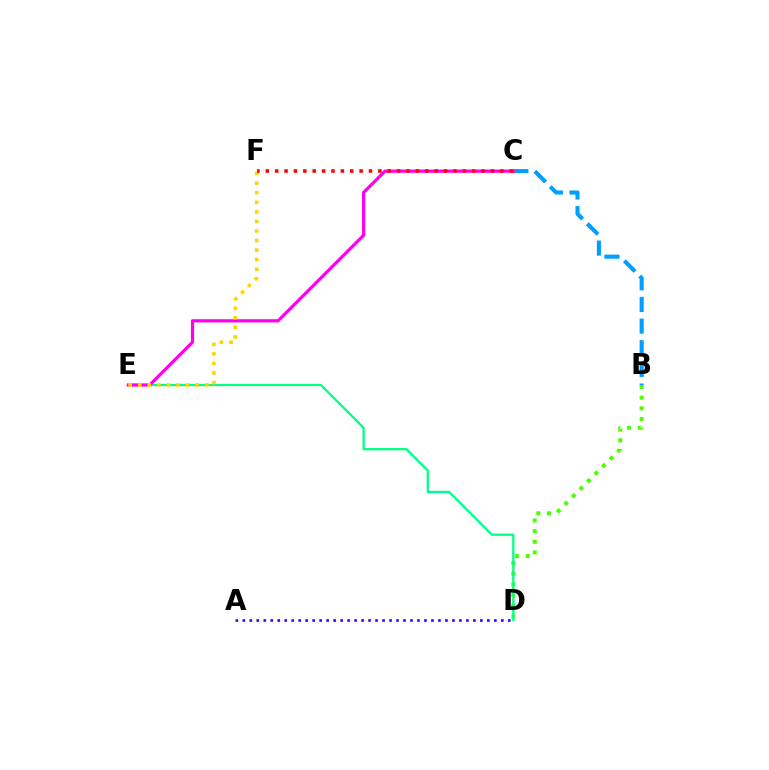{('B', 'D'): [{'color': '#4fff00', 'line_style': 'dotted', 'thickness': 2.9}], ('D', 'E'): [{'color': '#00ff86', 'line_style': 'solid', 'thickness': 1.62}], ('B', 'C'): [{'color': '#009eff', 'line_style': 'dashed', 'thickness': 2.94}], ('C', 'E'): [{'color': '#ff00ed', 'line_style': 'solid', 'thickness': 2.3}], ('A', 'D'): [{'color': '#3700ff', 'line_style': 'dotted', 'thickness': 1.9}], ('E', 'F'): [{'color': '#ffd500', 'line_style': 'dotted', 'thickness': 2.6}], ('C', 'F'): [{'color': '#ff0000', 'line_style': 'dotted', 'thickness': 2.55}]}